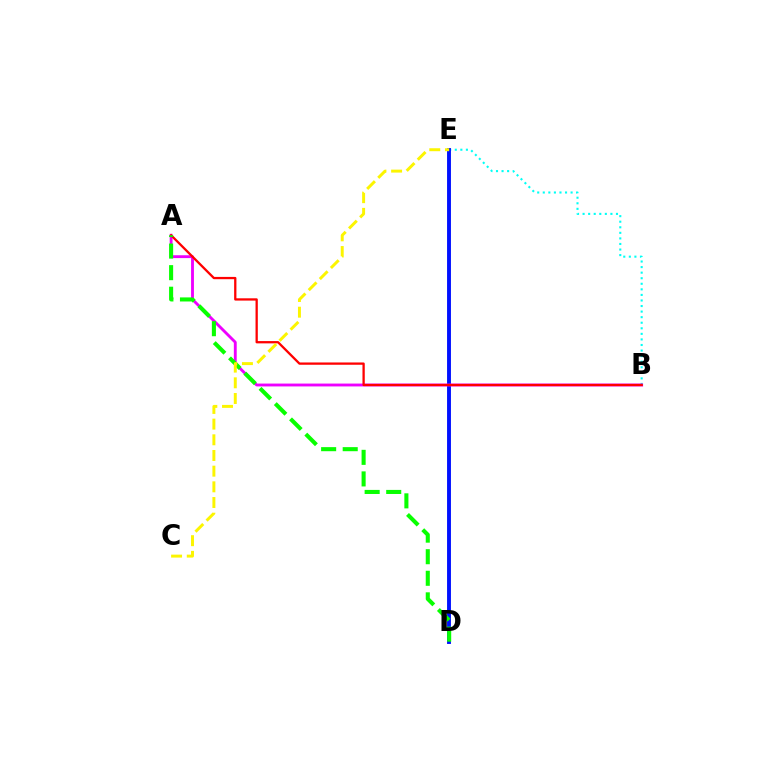{('B', 'E'): [{'color': '#00fff6', 'line_style': 'dotted', 'thickness': 1.51}], ('D', 'E'): [{'color': '#0010ff', 'line_style': 'solid', 'thickness': 2.8}], ('A', 'B'): [{'color': '#ee00ff', 'line_style': 'solid', 'thickness': 2.06}, {'color': '#ff0000', 'line_style': 'solid', 'thickness': 1.65}], ('A', 'D'): [{'color': '#08ff00', 'line_style': 'dashed', 'thickness': 2.93}], ('C', 'E'): [{'color': '#fcf500', 'line_style': 'dashed', 'thickness': 2.13}]}